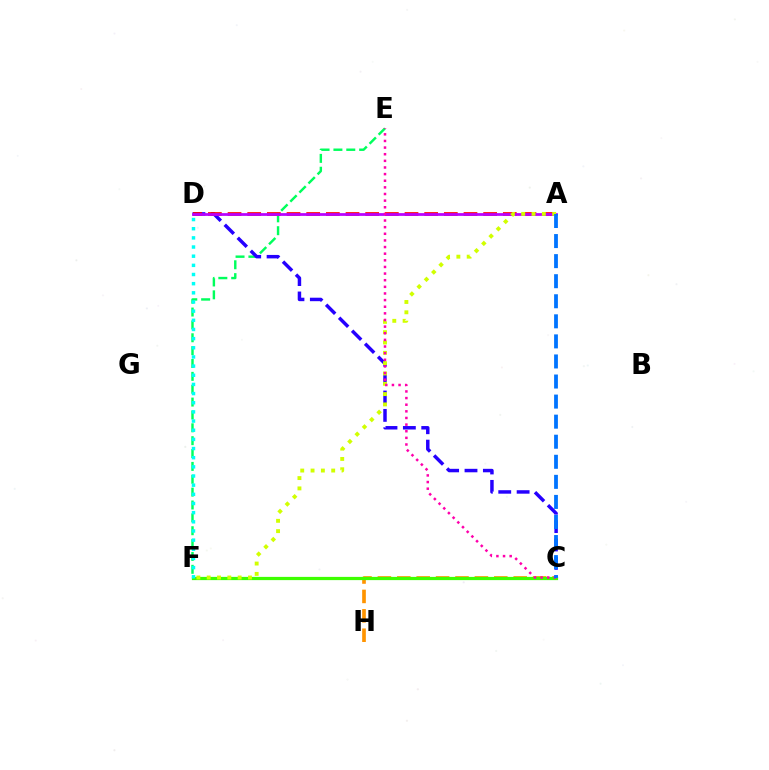{('E', 'F'): [{'color': '#00ff5c', 'line_style': 'dashed', 'thickness': 1.75}], ('C', 'H'): [{'color': '#ff9400', 'line_style': 'dashed', 'thickness': 2.64}], ('C', 'D'): [{'color': '#2500ff', 'line_style': 'dashed', 'thickness': 2.5}], ('A', 'D'): [{'color': '#ff0000', 'line_style': 'dashed', 'thickness': 2.67}, {'color': '#b900ff', 'line_style': 'solid', 'thickness': 1.98}], ('C', 'F'): [{'color': '#3dff00', 'line_style': 'solid', 'thickness': 2.32}], ('D', 'F'): [{'color': '#00fff6', 'line_style': 'dotted', 'thickness': 2.49}], ('A', 'F'): [{'color': '#d1ff00', 'line_style': 'dotted', 'thickness': 2.8}], ('C', 'E'): [{'color': '#ff00ac', 'line_style': 'dotted', 'thickness': 1.8}], ('A', 'C'): [{'color': '#0074ff', 'line_style': 'dashed', 'thickness': 2.73}]}